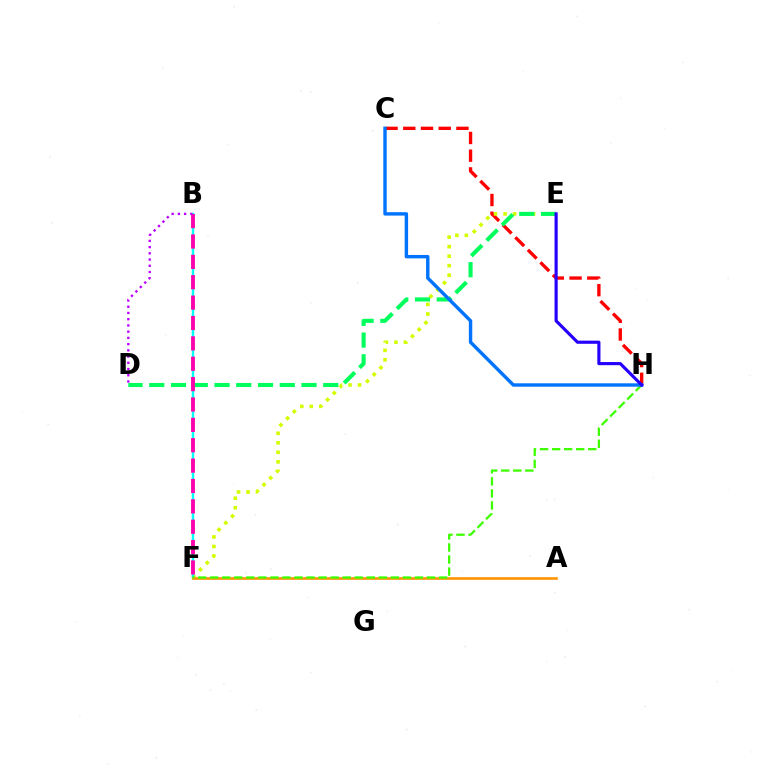{('C', 'H'): [{'color': '#ff0000', 'line_style': 'dashed', 'thickness': 2.41}, {'color': '#0074ff', 'line_style': 'solid', 'thickness': 2.45}], ('E', 'F'): [{'color': '#d1ff00', 'line_style': 'dotted', 'thickness': 2.59}], ('D', 'E'): [{'color': '#00ff5c', 'line_style': 'dashed', 'thickness': 2.95}], ('B', 'F'): [{'color': '#00fff6', 'line_style': 'solid', 'thickness': 1.73}, {'color': '#ff00ac', 'line_style': 'dashed', 'thickness': 2.77}], ('B', 'D'): [{'color': '#b900ff', 'line_style': 'dotted', 'thickness': 1.69}], ('A', 'F'): [{'color': '#ff9400', 'line_style': 'solid', 'thickness': 1.9}], ('F', 'H'): [{'color': '#3dff00', 'line_style': 'dashed', 'thickness': 1.64}], ('E', 'H'): [{'color': '#2500ff', 'line_style': 'solid', 'thickness': 2.27}]}